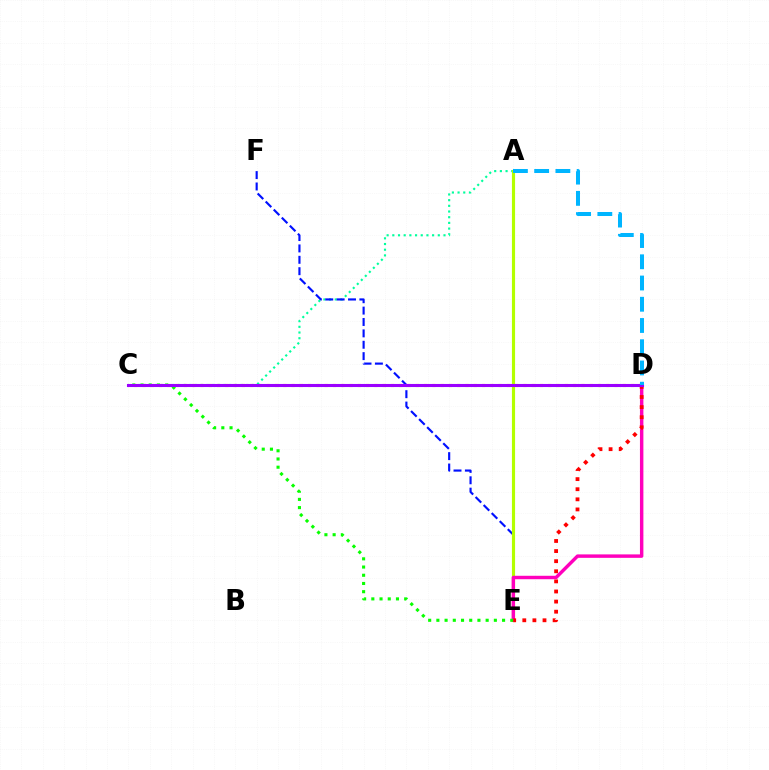{('C', 'D'): [{'color': '#ffa500', 'line_style': 'dotted', 'thickness': 2.25}, {'color': '#9b00ff', 'line_style': 'solid', 'thickness': 2.21}], ('A', 'C'): [{'color': '#00ff9d', 'line_style': 'dotted', 'thickness': 1.54}], ('E', 'F'): [{'color': '#0010ff', 'line_style': 'dashed', 'thickness': 1.55}], ('A', 'E'): [{'color': '#b3ff00', 'line_style': 'solid', 'thickness': 2.27}], ('D', 'E'): [{'color': '#ff00bd', 'line_style': 'solid', 'thickness': 2.48}, {'color': '#ff0000', 'line_style': 'dotted', 'thickness': 2.74}], ('C', 'E'): [{'color': '#08ff00', 'line_style': 'dotted', 'thickness': 2.23}], ('A', 'D'): [{'color': '#00b5ff', 'line_style': 'dashed', 'thickness': 2.88}]}